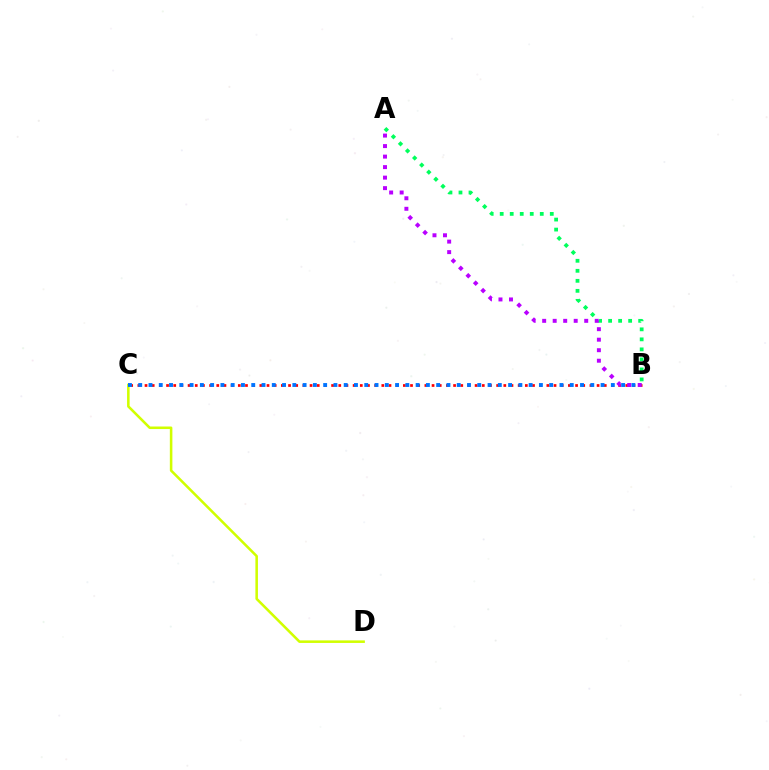{('A', 'B'): [{'color': '#00ff5c', 'line_style': 'dotted', 'thickness': 2.72}, {'color': '#b900ff', 'line_style': 'dotted', 'thickness': 2.86}], ('C', 'D'): [{'color': '#d1ff00', 'line_style': 'solid', 'thickness': 1.84}], ('B', 'C'): [{'color': '#ff0000', 'line_style': 'dotted', 'thickness': 1.95}, {'color': '#0074ff', 'line_style': 'dotted', 'thickness': 2.79}]}